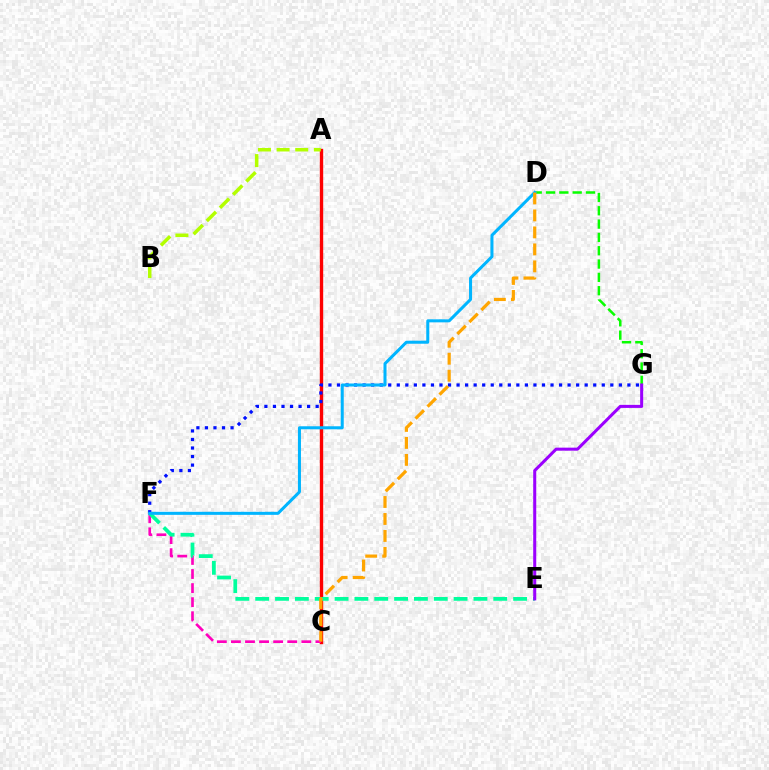{('A', 'C'): [{'color': '#ff0000', 'line_style': 'solid', 'thickness': 2.43}], ('F', 'G'): [{'color': '#0010ff', 'line_style': 'dotted', 'thickness': 2.32}], ('C', 'F'): [{'color': '#ff00bd', 'line_style': 'dashed', 'thickness': 1.91}], ('E', 'F'): [{'color': '#00ff9d', 'line_style': 'dashed', 'thickness': 2.7}], ('D', 'G'): [{'color': '#08ff00', 'line_style': 'dashed', 'thickness': 1.81}], ('E', 'G'): [{'color': '#9b00ff', 'line_style': 'solid', 'thickness': 2.19}], ('D', 'F'): [{'color': '#00b5ff', 'line_style': 'solid', 'thickness': 2.18}], ('C', 'D'): [{'color': '#ffa500', 'line_style': 'dashed', 'thickness': 2.31}], ('A', 'B'): [{'color': '#b3ff00', 'line_style': 'dashed', 'thickness': 2.53}]}